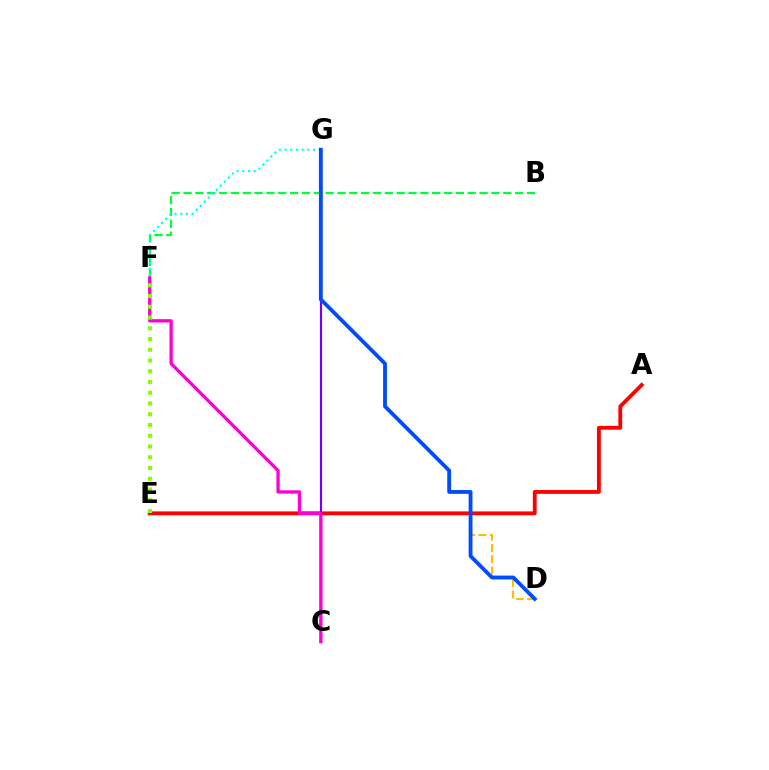{('D', 'E'): [{'color': '#ffbd00', 'line_style': 'dashed', 'thickness': 1.53}], ('B', 'F'): [{'color': '#00ff39', 'line_style': 'dashed', 'thickness': 1.61}], ('F', 'G'): [{'color': '#00fff6', 'line_style': 'dotted', 'thickness': 1.55}], ('A', 'E'): [{'color': '#ff0000', 'line_style': 'solid', 'thickness': 2.76}], ('C', 'G'): [{'color': '#7200ff', 'line_style': 'solid', 'thickness': 1.55}], ('C', 'F'): [{'color': '#ff00cf', 'line_style': 'solid', 'thickness': 2.38}], ('D', 'G'): [{'color': '#004bff', 'line_style': 'solid', 'thickness': 2.76}], ('E', 'F'): [{'color': '#84ff00', 'line_style': 'dotted', 'thickness': 2.92}]}